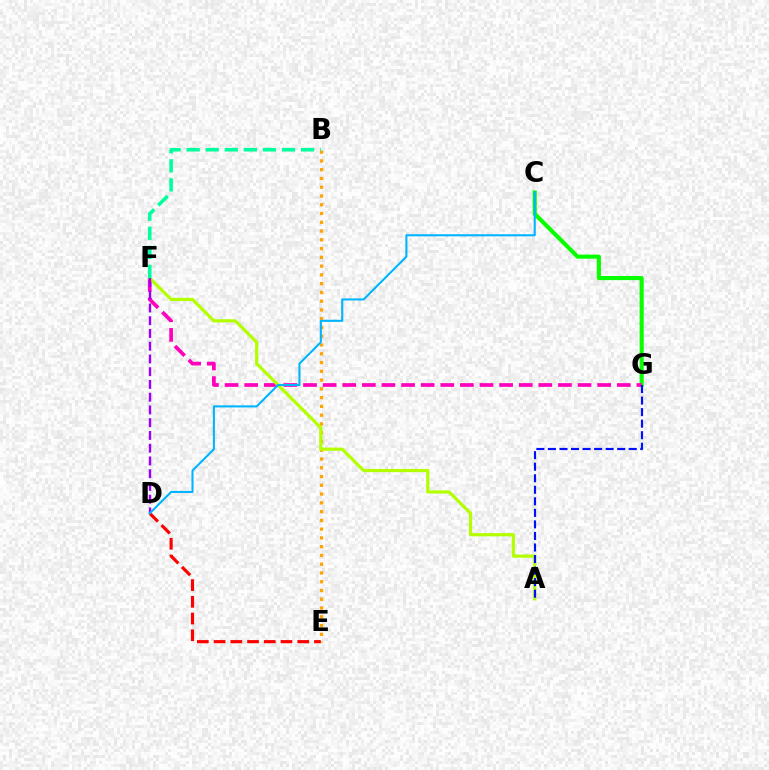{('C', 'G'): [{'color': '#08ff00', 'line_style': 'solid', 'thickness': 2.95}], ('B', 'E'): [{'color': '#ffa500', 'line_style': 'dotted', 'thickness': 2.38}], ('F', 'G'): [{'color': '#ff00bd', 'line_style': 'dashed', 'thickness': 2.66}], ('A', 'F'): [{'color': '#b3ff00', 'line_style': 'solid', 'thickness': 2.3}], ('D', 'F'): [{'color': '#9b00ff', 'line_style': 'dashed', 'thickness': 1.73}], ('D', 'E'): [{'color': '#ff0000', 'line_style': 'dashed', 'thickness': 2.27}], ('C', 'D'): [{'color': '#00b5ff', 'line_style': 'solid', 'thickness': 1.5}], ('A', 'G'): [{'color': '#0010ff', 'line_style': 'dashed', 'thickness': 1.57}], ('B', 'F'): [{'color': '#00ff9d', 'line_style': 'dashed', 'thickness': 2.59}]}